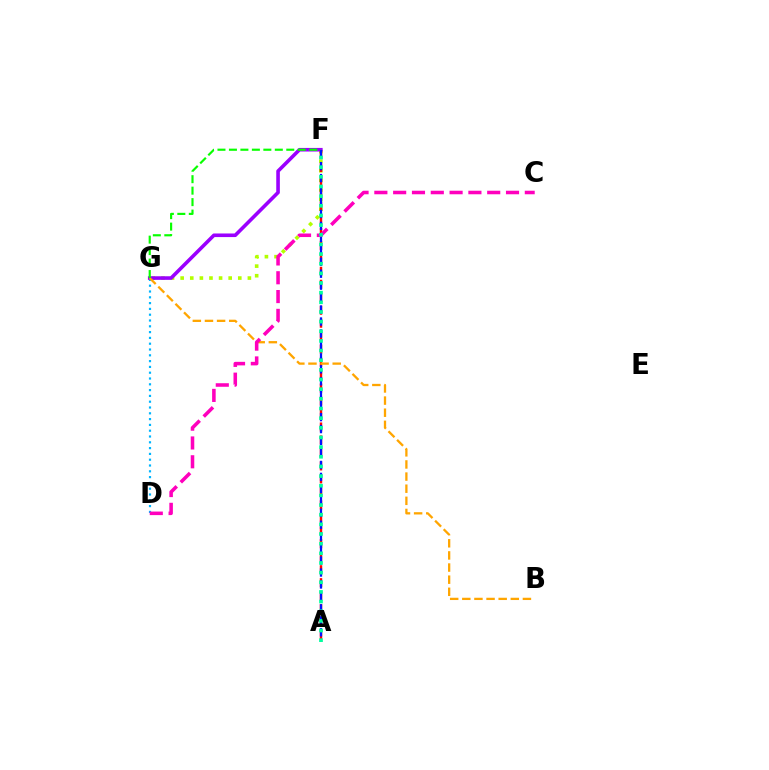{('F', 'G'): [{'color': '#b3ff00', 'line_style': 'dotted', 'thickness': 2.61}, {'color': '#9b00ff', 'line_style': 'solid', 'thickness': 2.59}, {'color': '#08ff00', 'line_style': 'dashed', 'thickness': 1.56}], ('D', 'G'): [{'color': '#00b5ff', 'line_style': 'dotted', 'thickness': 1.58}], ('A', 'F'): [{'color': '#ff0000', 'line_style': 'dashed', 'thickness': 1.76}, {'color': '#0010ff', 'line_style': 'dashed', 'thickness': 1.62}, {'color': '#00ff9d', 'line_style': 'dotted', 'thickness': 2.62}], ('B', 'G'): [{'color': '#ffa500', 'line_style': 'dashed', 'thickness': 1.65}], ('C', 'D'): [{'color': '#ff00bd', 'line_style': 'dashed', 'thickness': 2.56}]}